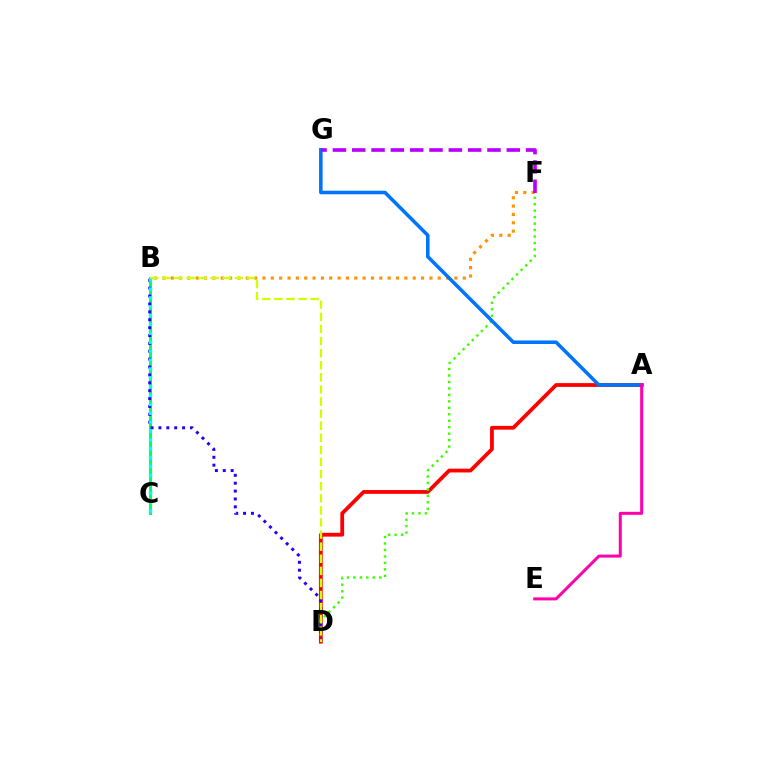{('B', 'C'): [{'color': '#00ff5c', 'line_style': 'solid', 'thickness': 2.12}, {'color': '#00fff6', 'line_style': 'dotted', 'thickness': 2.41}], ('A', 'D'): [{'color': '#ff0000', 'line_style': 'solid', 'thickness': 2.73}], ('D', 'F'): [{'color': '#3dff00', 'line_style': 'dotted', 'thickness': 1.76}], ('B', 'F'): [{'color': '#ff9400', 'line_style': 'dotted', 'thickness': 2.27}], ('B', 'D'): [{'color': '#2500ff', 'line_style': 'dotted', 'thickness': 2.14}, {'color': '#d1ff00', 'line_style': 'dashed', 'thickness': 1.64}], ('A', 'G'): [{'color': '#0074ff', 'line_style': 'solid', 'thickness': 2.55}], ('A', 'E'): [{'color': '#ff00ac', 'line_style': 'solid', 'thickness': 2.17}], ('F', 'G'): [{'color': '#b900ff', 'line_style': 'dashed', 'thickness': 2.62}]}